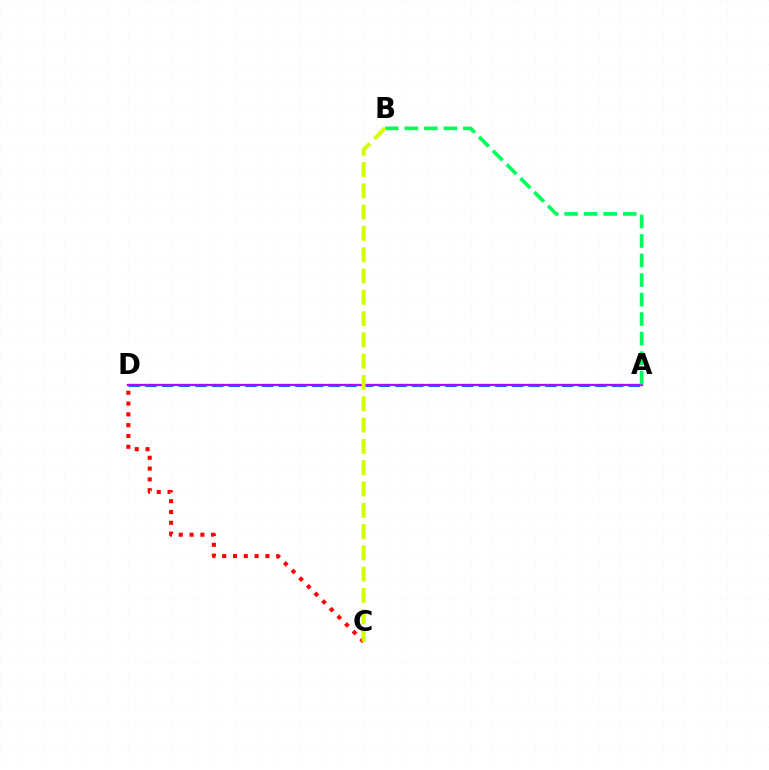{('A', 'D'): [{'color': '#0074ff', 'line_style': 'dashed', 'thickness': 2.26}, {'color': '#b900ff', 'line_style': 'solid', 'thickness': 1.62}], ('A', 'B'): [{'color': '#00ff5c', 'line_style': 'dashed', 'thickness': 2.65}], ('C', 'D'): [{'color': '#ff0000', 'line_style': 'dotted', 'thickness': 2.93}], ('B', 'C'): [{'color': '#d1ff00', 'line_style': 'dashed', 'thickness': 2.89}]}